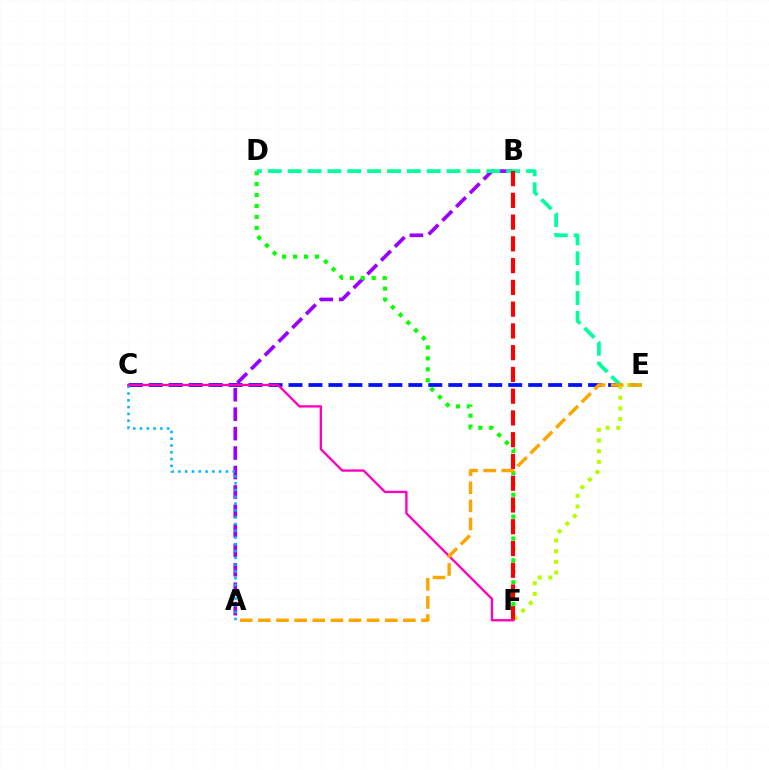{('C', 'E'): [{'color': '#0010ff', 'line_style': 'dashed', 'thickness': 2.71}], ('A', 'B'): [{'color': '#9b00ff', 'line_style': 'dashed', 'thickness': 2.64}], ('D', 'F'): [{'color': '#08ff00', 'line_style': 'dotted', 'thickness': 2.97}], ('A', 'C'): [{'color': '#00b5ff', 'line_style': 'dotted', 'thickness': 1.84}], ('D', 'E'): [{'color': '#00ff9d', 'line_style': 'dashed', 'thickness': 2.7}], ('E', 'F'): [{'color': '#b3ff00', 'line_style': 'dotted', 'thickness': 2.91}], ('B', 'F'): [{'color': '#ff0000', 'line_style': 'dashed', 'thickness': 2.96}], ('C', 'F'): [{'color': '#ff00bd', 'line_style': 'solid', 'thickness': 1.68}], ('A', 'E'): [{'color': '#ffa500', 'line_style': 'dashed', 'thickness': 2.46}]}